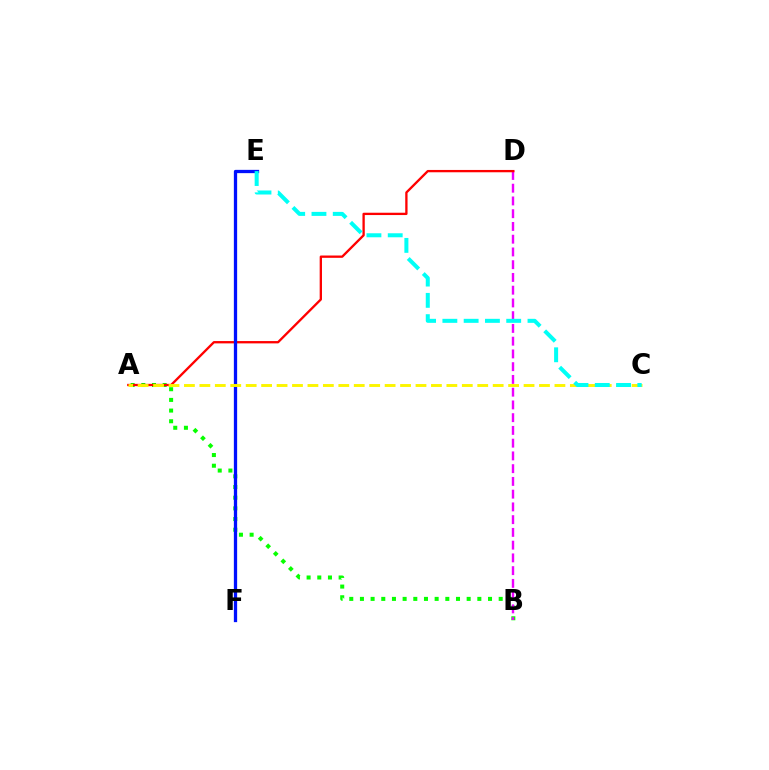{('A', 'B'): [{'color': '#08ff00', 'line_style': 'dotted', 'thickness': 2.9}], ('B', 'D'): [{'color': '#ee00ff', 'line_style': 'dashed', 'thickness': 1.73}], ('A', 'D'): [{'color': '#ff0000', 'line_style': 'solid', 'thickness': 1.67}], ('E', 'F'): [{'color': '#0010ff', 'line_style': 'solid', 'thickness': 2.36}], ('A', 'C'): [{'color': '#fcf500', 'line_style': 'dashed', 'thickness': 2.1}], ('C', 'E'): [{'color': '#00fff6', 'line_style': 'dashed', 'thickness': 2.89}]}